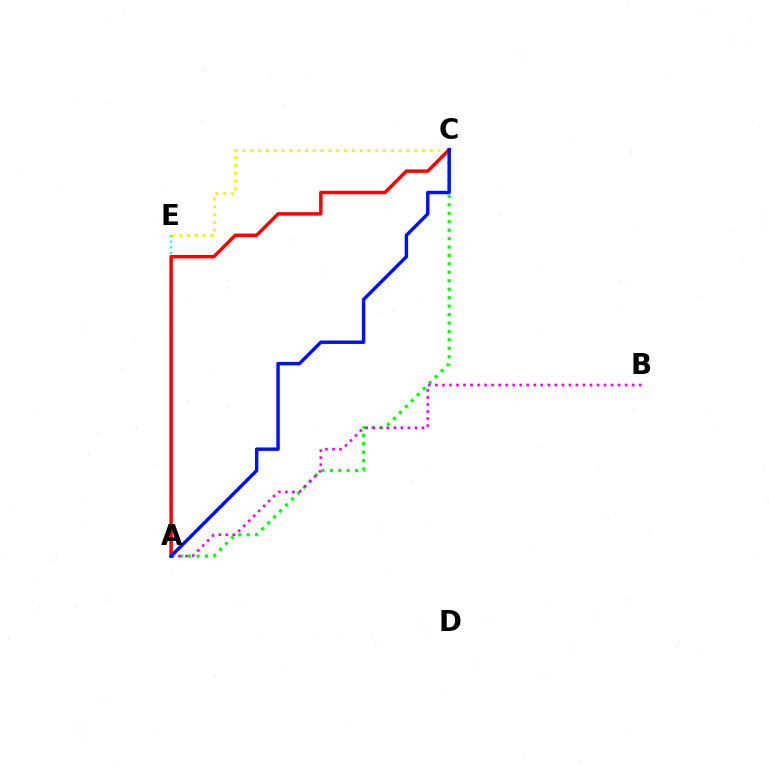{('A', 'C'): [{'color': '#08ff00', 'line_style': 'dotted', 'thickness': 2.29}, {'color': '#ff0000', 'line_style': 'solid', 'thickness': 2.49}, {'color': '#0010ff', 'line_style': 'solid', 'thickness': 2.47}], ('A', 'E'): [{'color': '#00fff6', 'line_style': 'dotted', 'thickness': 1.53}], ('C', 'E'): [{'color': '#fcf500', 'line_style': 'dotted', 'thickness': 2.12}], ('A', 'B'): [{'color': '#ee00ff', 'line_style': 'dotted', 'thickness': 1.91}]}